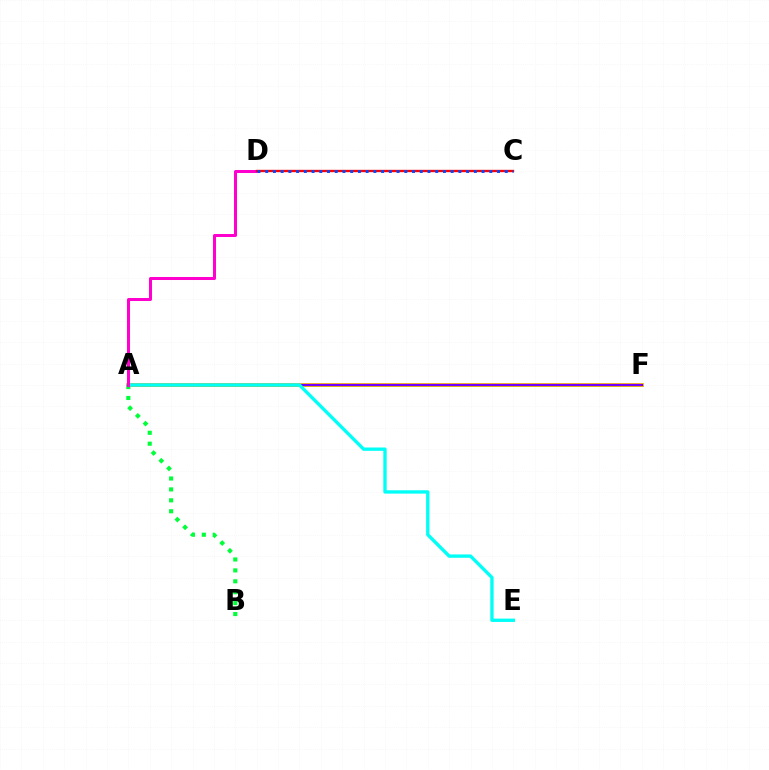{('A', 'F'): [{'color': '#84ff00', 'line_style': 'solid', 'thickness': 2.13}, {'color': '#ffbd00', 'line_style': 'solid', 'thickness': 2.75}, {'color': '#7200ff', 'line_style': 'solid', 'thickness': 1.61}], ('A', 'B'): [{'color': '#00ff39', 'line_style': 'dotted', 'thickness': 2.97}], ('A', 'E'): [{'color': '#00fff6', 'line_style': 'solid', 'thickness': 2.41}], ('A', 'D'): [{'color': '#ff00cf', 'line_style': 'solid', 'thickness': 2.17}], ('C', 'D'): [{'color': '#ff0000', 'line_style': 'solid', 'thickness': 1.71}, {'color': '#004bff', 'line_style': 'dotted', 'thickness': 2.1}]}